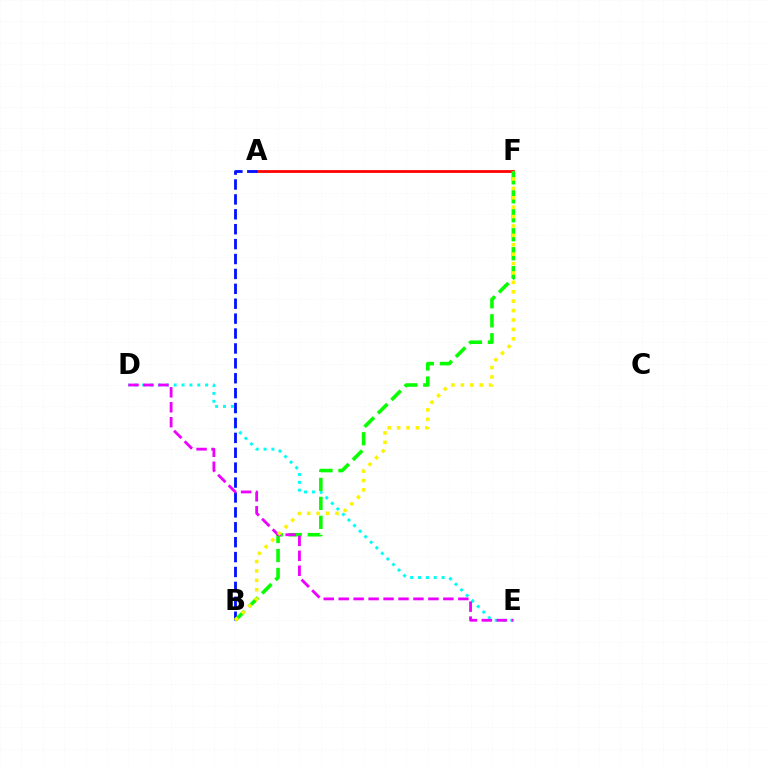{('D', 'E'): [{'color': '#00fff6', 'line_style': 'dotted', 'thickness': 2.14}, {'color': '#ee00ff', 'line_style': 'dashed', 'thickness': 2.03}], ('A', 'F'): [{'color': '#ff0000', 'line_style': 'solid', 'thickness': 2.0}], ('A', 'B'): [{'color': '#0010ff', 'line_style': 'dashed', 'thickness': 2.02}], ('B', 'F'): [{'color': '#08ff00', 'line_style': 'dashed', 'thickness': 2.58}, {'color': '#fcf500', 'line_style': 'dotted', 'thickness': 2.55}]}